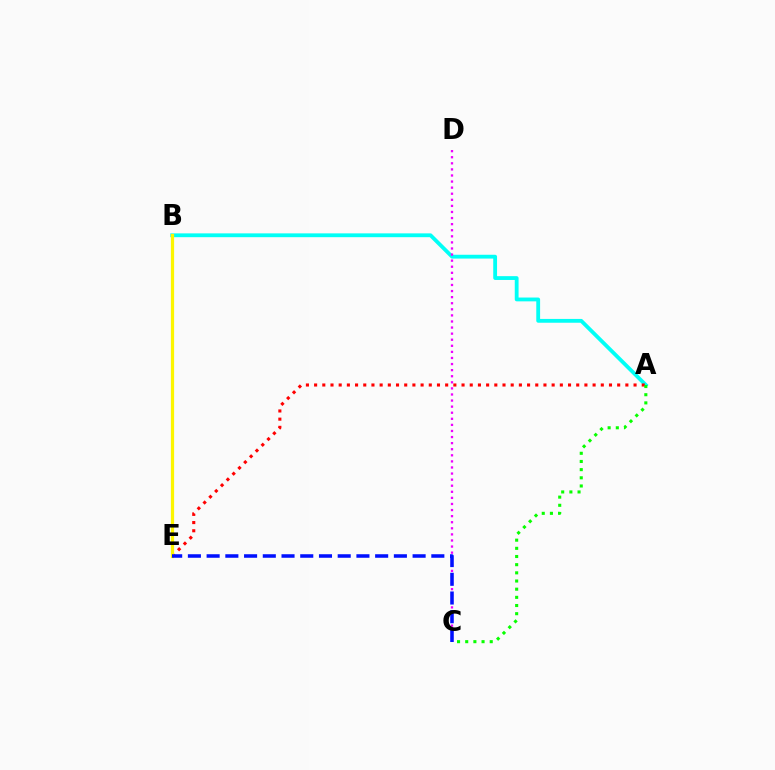{('A', 'B'): [{'color': '#00fff6', 'line_style': 'solid', 'thickness': 2.75}], ('A', 'E'): [{'color': '#ff0000', 'line_style': 'dotted', 'thickness': 2.23}], ('A', 'C'): [{'color': '#08ff00', 'line_style': 'dotted', 'thickness': 2.22}], ('B', 'E'): [{'color': '#fcf500', 'line_style': 'solid', 'thickness': 2.33}], ('C', 'D'): [{'color': '#ee00ff', 'line_style': 'dotted', 'thickness': 1.65}], ('C', 'E'): [{'color': '#0010ff', 'line_style': 'dashed', 'thickness': 2.54}]}